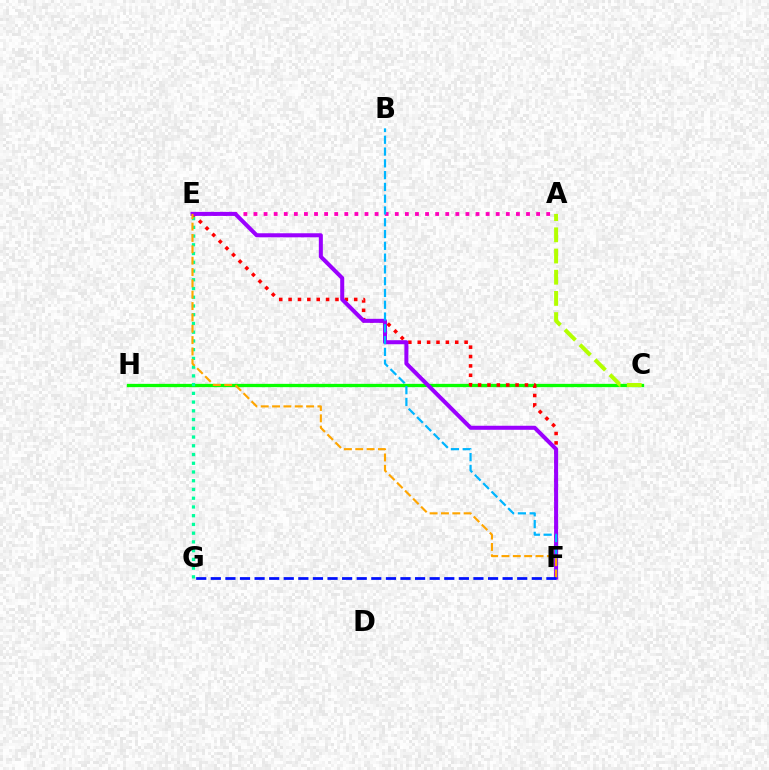{('C', 'H'): [{'color': '#08ff00', 'line_style': 'solid', 'thickness': 2.38}], ('E', 'F'): [{'color': '#ff0000', 'line_style': 'dotted', 'thickness': 2.55}, {'color': '#9b00ff', 'line_style': 'solid', 'thickness': 2.9}, {'color': '#ffa500', 'line_style': 'dashed', 'thickness': 1.54}], ('A', 'E'): [{'color': '#ff00bd', 'line_style': 'dotted', 'thickness': 2.74}], ('A', 'C'): [{'color': '#b3ff00', 'line_style': 'dashed', 'thickness': 2.88}], ('E', 'G'): [{'color': '#00ff9d', 'line_style': 'dotted', 'thickness': 2.37}], ('B', 'F'): [{'color': '#00b5ff', 'line_style': 'dashed', 'thickness': 1.6}], ('F', 'G'): [{'color': '#0010ff', 'line_style': 'dashed', 'thickness': 1.98}]}